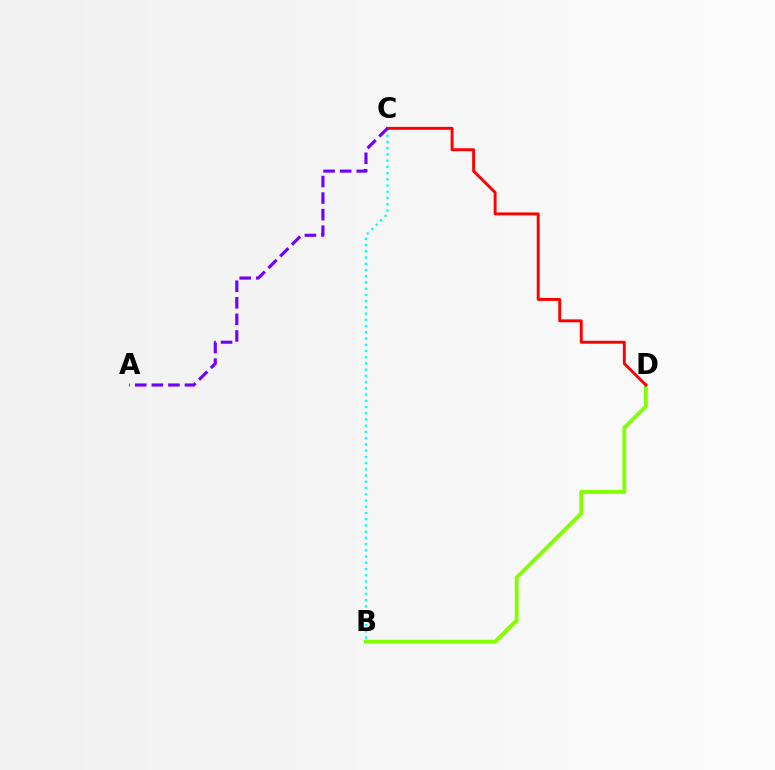{('B', 'D'): [{'color': '#84ff00', 'line_style': 'solid', 'thickness': 2.78}], ('B', 'C'): [{'color': '#00fff6', 'line_style': 'dotted', 'thickness': 1.69}], ('C', 'D'): [{'color': '#ff0000', 'line_style': 'solid', 'thickness': 2.1}], ('A', 'C'): [{'color': '#7200ff', 'line_style': 'dashed', 'thickness': 2.25}]}